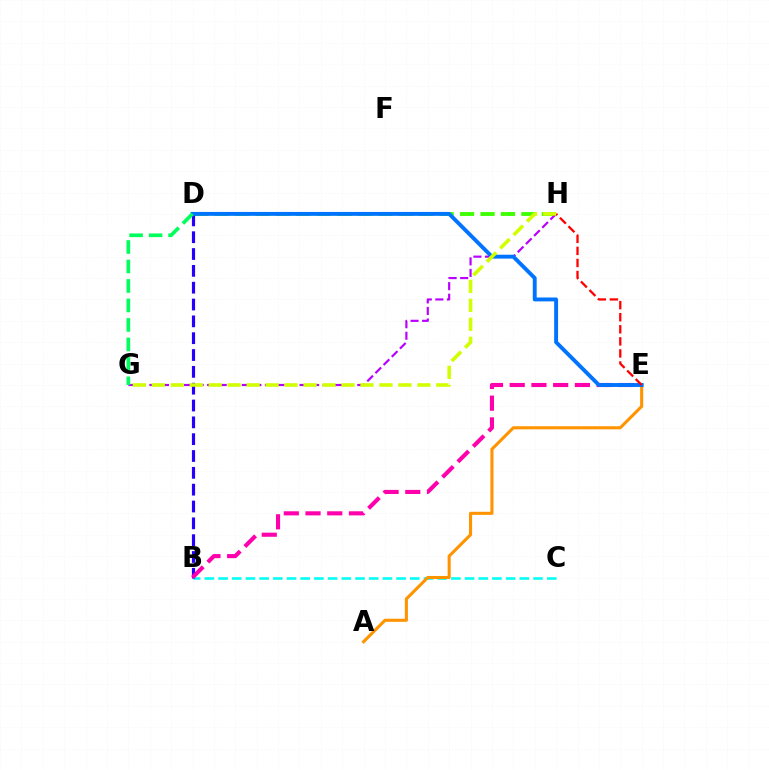{('B', 'C'): [{'color': '#00fff6', 'line_style': 'dashed', 'thickness': 1.86}], ('A', 'E'): [{'color': '#ff9400', 'line_style': 'solid', 'thickness': 2.22}], ('D', 'H'): [{'color': '#3dff00', 'line_style': 'dashed', 'thickness': 2.78}], ('G', 'H'): [{'color': '#b900ff', 'line_style': 'dashed', 'thickness': 1.57}, {'color': '#d1ff00', 'line_style': 'dashed', 'thickness': 2.58}], ('B', 'D'): [{'color': '#2500ff', 'line_style': 'dashed', 'thickness': 2.29}], ('B', 'E'): [{'color': '#ff00ac', 'line_style': 'dashed', 'thickness': 2.95}], ('D', 'E'): [{'color': '#0074ff', 'line_style': 'solid', 'thickness': 2.81}], ('E', 'H'): [{'color': '#ff0000', 'line_style': 'dashed', 'thickness': 1.64}], ('D', 'G'): [{'color': '#00ff5c', 'line_style': 'dashed', 'thickness': 2.65}]}